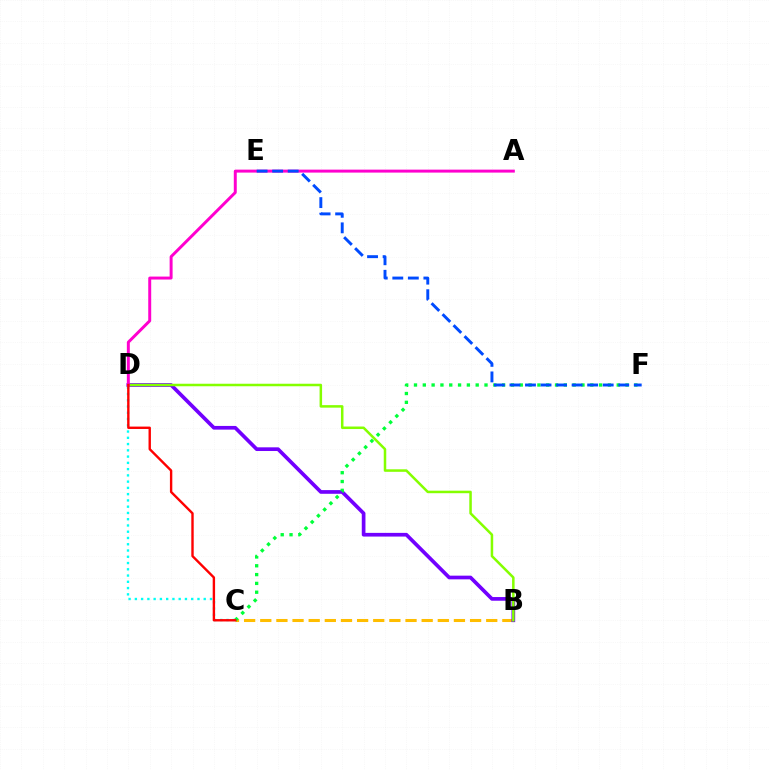{('B', 'C'): [{'color': '#ffbd00', 'line_style': 'dashed', 'thickness': 2.19}], ('B', 'D'): [{'color': '#7200ff', 'line_style': 'solid', 'thickness': 2.65}, {'color': '#84ff00', 'line_style': 'solid', 'thickness': 1.81}], ('A', 'D'): [{'color': '#ff00cf', 'line_style': 'solid', 'thickness': 2.13}], ('C', 'D'): [{'color': '#00fff6', 'line_style': 'dotted', 'thickness': 1.7}, {'color': '#ff0000', 'line_style': 'solid', 'thickness': 1.72}], ('C', 'F'): [{'color': '#00ff39', 'line_style': 'dotted', 'thickness': 2.39}], ('E', 'F'): [{'color': '#004bff', 'line_style': 'dashed', 'thickness': 2.11}]}